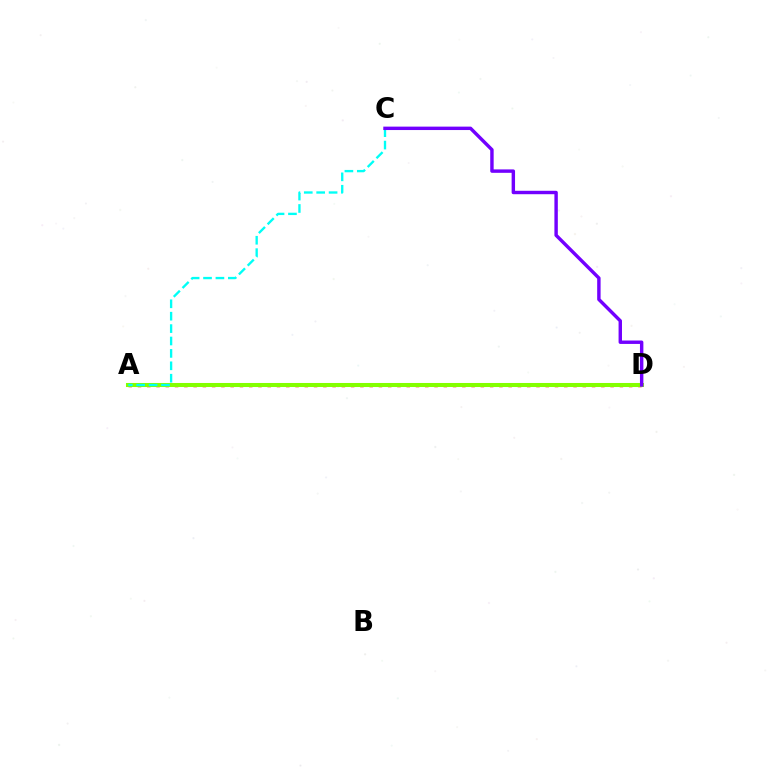{('A', 'D'): [{'color': '#ff0000', 'line_style': 'dotted', 'thickness': 2.52}, {'color': '#84ff00', 'line_style': 'solid', 'thickness': 2.92}], ('A', 'C'): [{'color': '#00fff6', 'line_style': 'dashed', 'thickness': 1.69}], ('C', 'D'): [{'color': '#7200ff', 'line_style': 'solid', 'thickness': 2.46}]}